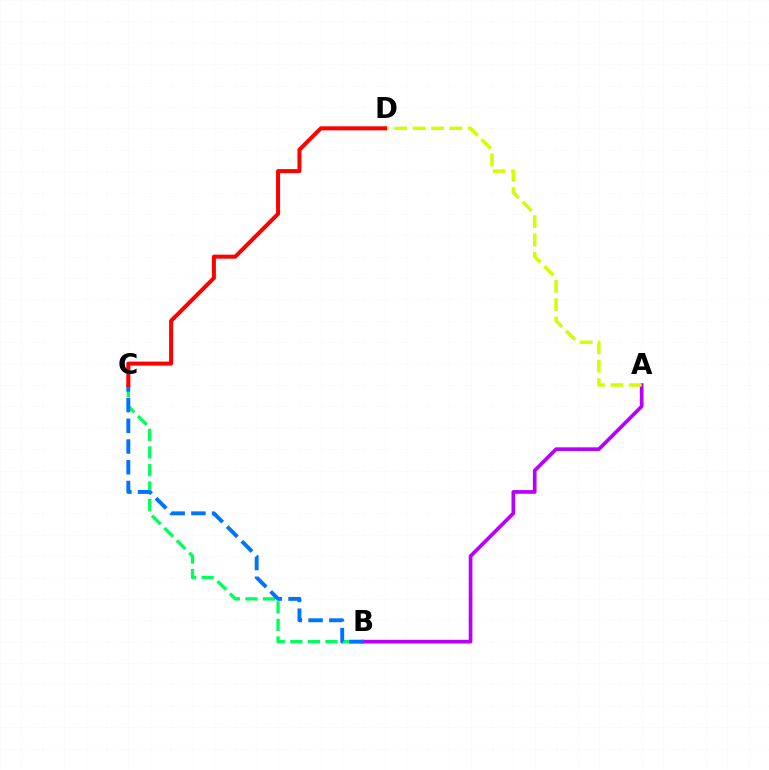{('B', 'C'): [{'color': '#00ff5c', 'line_style': 'dashed', 'thickness': 2.38}, {'color': '#0074ff', 'line_style': 'dashed', 'thickness': 2.82}], ('A', 'B'): [{'color': '#b900ff', 'line_style': 'solid', 'thickness': 2.66}], ('A', 'D'): [{'color': '#d1ff00', 'line_style': 'dashed', 'thickness': 2.5}], ('C', 'D'): [{'color': '#ff0000', 'line_style': 'solid', 'thickness': 2.9}]}